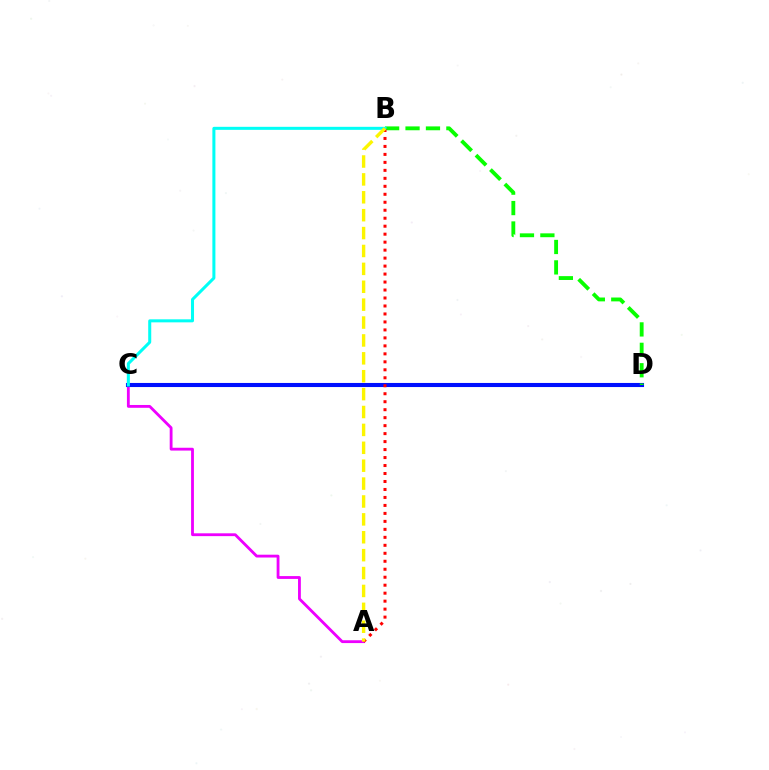{('A', 'C'): [{'color': '#ee00ff', 'line_style': 'solid', 'thickness': 2.03}], ('C', 'D'): [{'color': '#0010ff', 'line_style': 'solid', 'thickness': 2.94}], ('B', 'D'): [{'color': '#08ff00', 'line_style': 'dashed', 'thickness': 2.77}], ('B', 'C'): [{'color': '#00fff6', 'line_style': 'solid', 'thickness': 2.18}], ('A', 'B'): [{'color': '#ff0000', 'line_style': 'dotted', 'thickness': 2.17}, {'color': '#fcf500', 'line_style': 'dashed', 'thickness': 2.43}]}